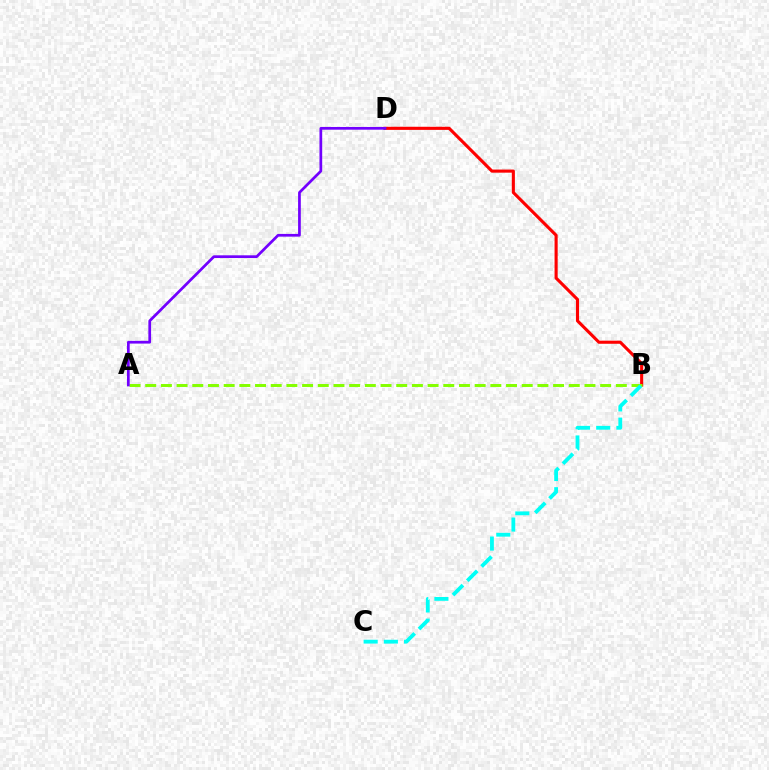{('B', 'D'): [{'color': '#ff0000', 'line_style': 'solid', 'thickness': 2.24}], ('A', 'B'): [{'color': '#84ff00', 'line_style': 'dashed', 'thickness': 2.13}], ('A', 'D'): [{'color': '#7200ff', 'line_style': 'solid', 'thickness': 1.96}], ('B', 'C'): [{'color': '#00fff6', 'line_style': 'dashed', 'thickness': 2.74}]}